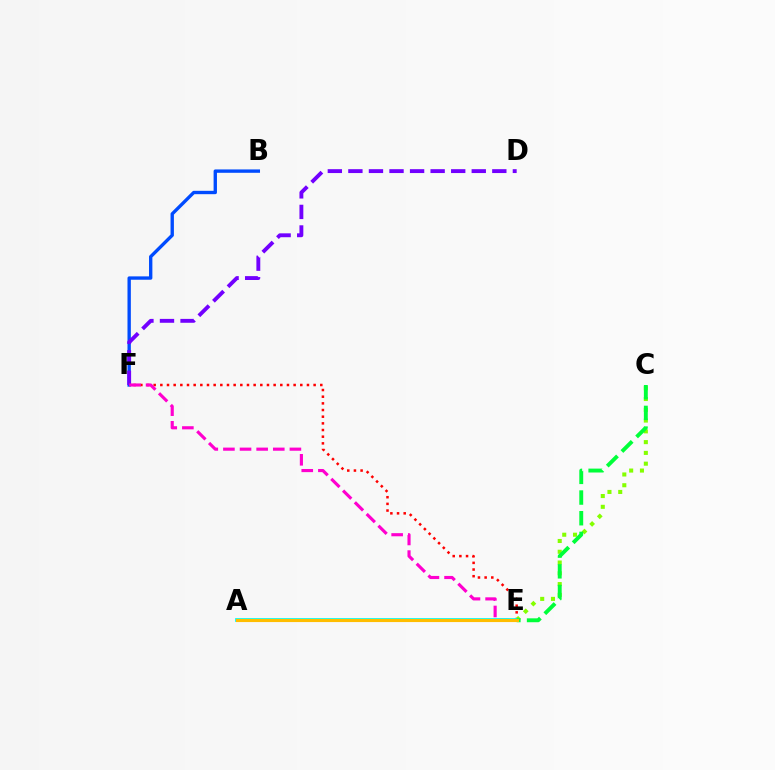{('B', 'F'): [{'color': '#004bff', 'line_style': 'solid', 'thickness': 2.42}], ('E', 'F'): [{'color': '#ff0000', 'line_style': 'dotted', 'thickness': 1.81}, {'color': '#ff00cf', 'line_style': 'dashed', 'thickness': 2.26}], ('D', 'F'): [{'color': '#7200ff', 'line_style': 'dashed', 'thickness': 2.79}], ('C', 'E'): [{'color': '#84ff00', 'line_style': 'dotted', 'thickness': 2.93}, {'color': '#00ff39', 'line_style': 'dashed', 'thickness': 2.81}], ('A', 'E'): [{'color': '#00fff6', 'line_style': 'solid', 'thickness': 2.71}, {'color': '#ffbd00', 'line_style': 'solid', 'thickness': 2.25}]}